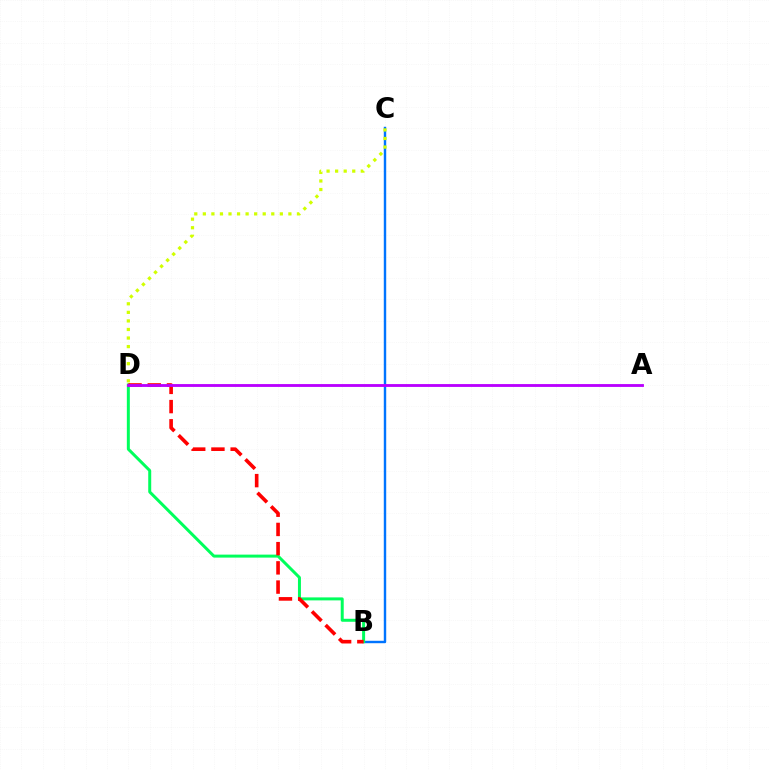{('B', 'C'): [{'color': '#0074ff', 'line_style': 'solid', 'thickness': 1.74}], ('C', 'D'): [{'color': '#d1ff00', 'line_style': 'dotted', 'thickness': 2.32}], ('B', 'D'): [{'color': '#00ff5c', 'line_style': 'solid', 'thickness': 2.15}, {'color': '#ff0000', 'line_style': 'dashed', 'thickness': 2.61}], ('A', 'D'): [{'color': '#b900ff', 'line_style': 'solid', 'thickness': 2.05}]}